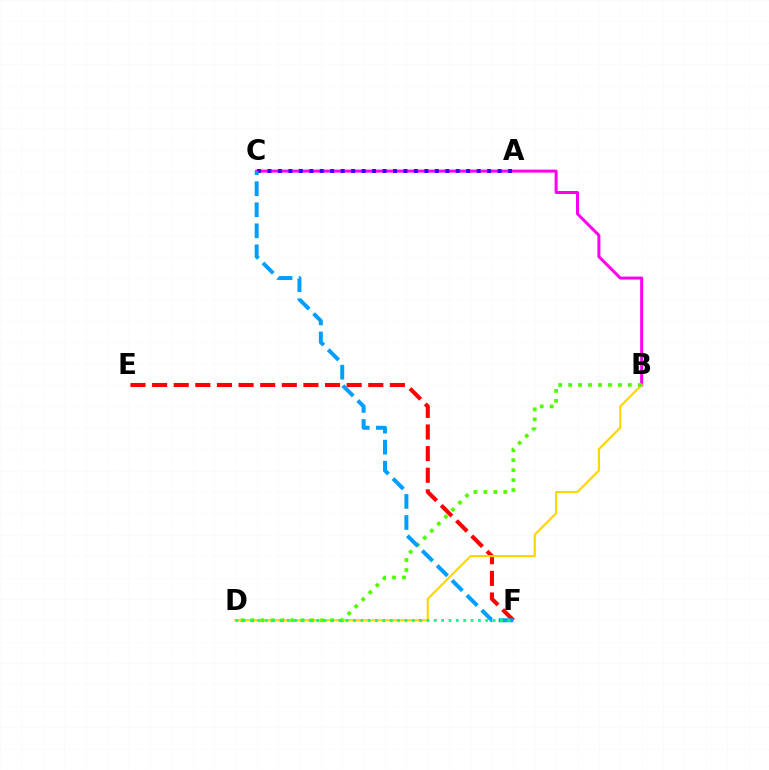{('E', 'F'): [{'color': '#ff0000', 'line_style': 'dashed', 'thickness': 2.94}], ('B', 'C'): [{'color': '#ff00ed', 'line_style': 'solid', 'thickness': 2.15}], ('A', 'C'): [{'color': '#3700ff', 'line_style': 'dotted', 'thickness': 2.84}], ('B', 'D'): [{'color': '#ffd500', 'line_style': 'solid', 'thickness': 1.52}, {'color': '#4fff00', 'line_style': 'dotted', 'thickness': 2.7}], ('C', 'F'): [{'color': '#009eff', 'line_style': 'dashed', 'thickness': 2.86}], ('D', 'F'): [{'color': '#00ff86', 'line_style': 'dotted', 'thickness': 2.0}]}